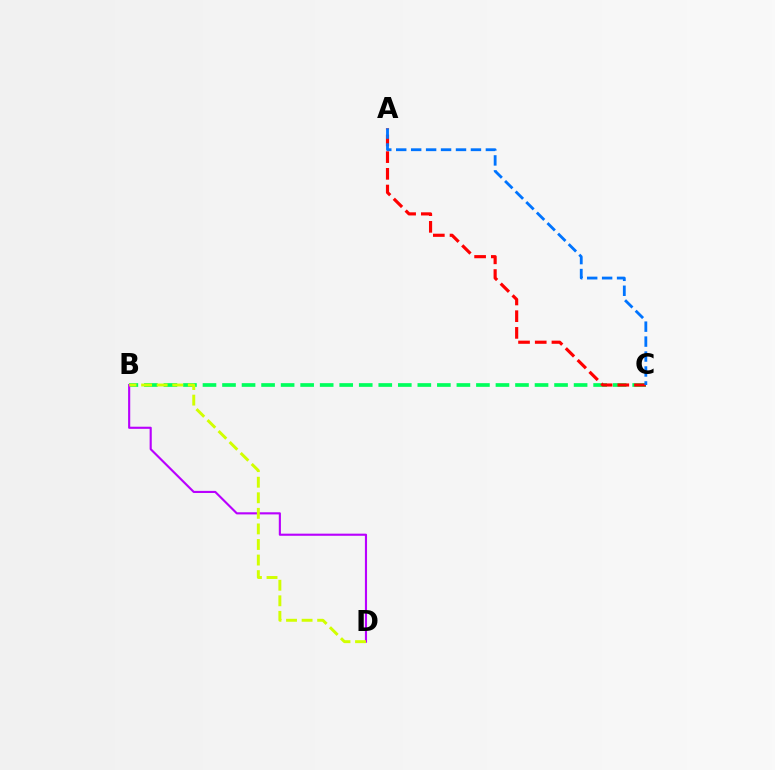{('B', 'C'): [{'color': '#00ff5c', 'line_style': 'dashed', 'thickness': 2.65}], ('B', 'D'): [{'color': '#b900ff', 'line_style': 'solid', 'thickness': 1.53}, {'color': '#d1ff00', 'line_style': 'dashed', 'thickness': 2.11}], ('A', 'C'): [{'color': '#ff0000', 'line_style': 'dashed', 'thickness': 2.27}, {'color': '#0074ff', 'line_style': 'dashed', 'thickness': 2.03}]}